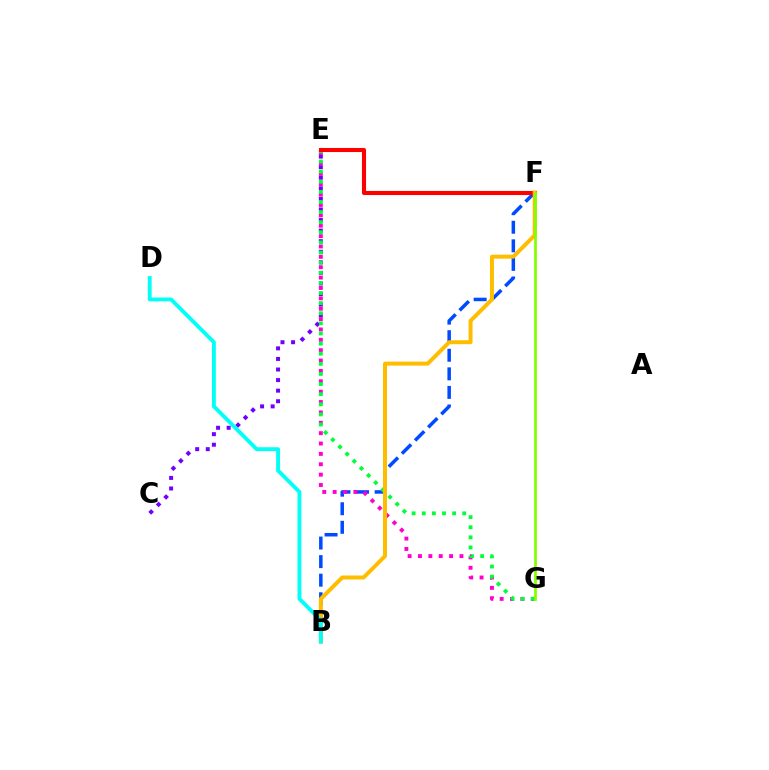{('C', 'E'): [{'color': '#7200ff', 'line_style': 'dotted', 'thickness': 2.87}], ('B', 'F'): [{'color': '#004bff', 'line_style': 'dashed', 'thickness': 2.52}, {'color': '#ffbd00', 'line_style': 'solid', 'thickness': 2.86}], ('E', 'G'): [{'color': '#ff00cf', 'line_style': 'dotted', 'thickness': 2.82}, {'color': '#00ff39', 'line_style': 'dotted', 'thickness': 2.75}], ('E', 'F'): [{'color': '#ff0000', 'line_style': 'solid', 'thickness': 2.93}], ('F', 'G'): [{'color': '#84ff00', 'line_style': 'solid', 'thickness': 1.99}], ('B', 'D'): [{'color': '#00fff6', 'line_style': 'solid', 'thickness': 2.78}]}